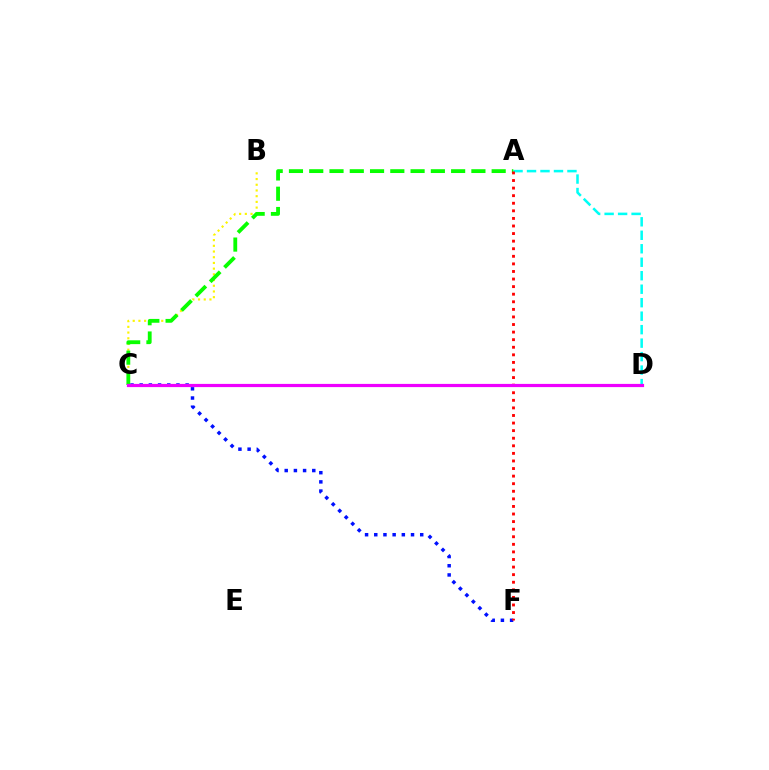{('B', 'C'): [{'color': '#fcf500', 'line_style': 'dotted', 'thickness': 1.55}], ('C', 'F'): [{'color': '#0010ff', 'line_style': 'dotted', 'thickness': 2.5}], ('A', 'D'): [{'color': '#00fff6', 'line_style': 'dashed', 'thickness': 1.83}], ('A', 'C'): [{'color': '#08ff00', 'line_style': 'dashed', 'thickness': 2.75}], ('A', 'F'): [{'color': '#ff0000', 'line_style': 'dotted', 'thickness': 2.06}], ('C', 'D'): [{'color': '#ee00ff', 'line_style': 'solid', 'thickness': 2.3}]}